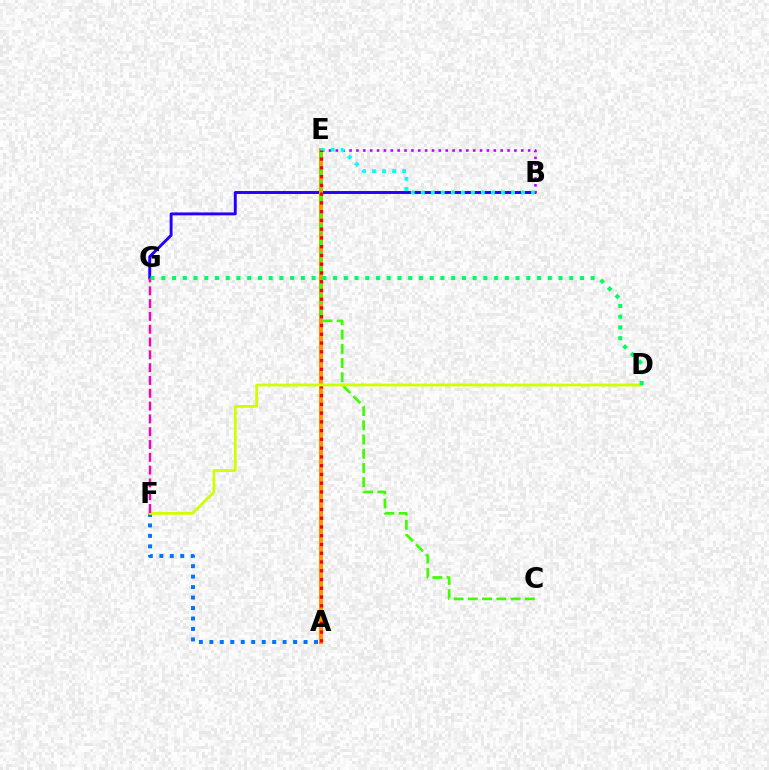{('B', 'G'): [{'color': '#2500ff', 'line_style': 'solid', 'thickness': 2.11}], ('B', 'E'): [{'color': '#b900ff', 'line_style': 'dotted', 'thickness': 1.87}, {'color': '#00fff6', 'line_style': 'dotted', 'thickness': 2.72}], ('A', 'E'): [{'color': '#ff9400', 'line_style': 'solid', 'thickness': 2.91}, {'color': '#ff0000', 'line_style': 'dotted', 'thickness': 2.38}], ('A', 'F'): [{'color': '#0074ff', 'line_style': 'dotted', 'thickness': 2.84}], ('C', 'E'): [{'color': '#3dff00', 'line_style': 'dashed', 'thickness': 1.93}], ('D', 'F'): [{'color': '#d1ff00', 'line_style': 'solid', 'thickness': 2.01}], ('F', 'G'): [{'color': '#ff00ac', 'line_style': 'dashed', 'thickness': 1.74}], ('D', 'G'): [{'color': '#00ff5c', 'line_style': 'dotted', 'thickness': 2.92}]}